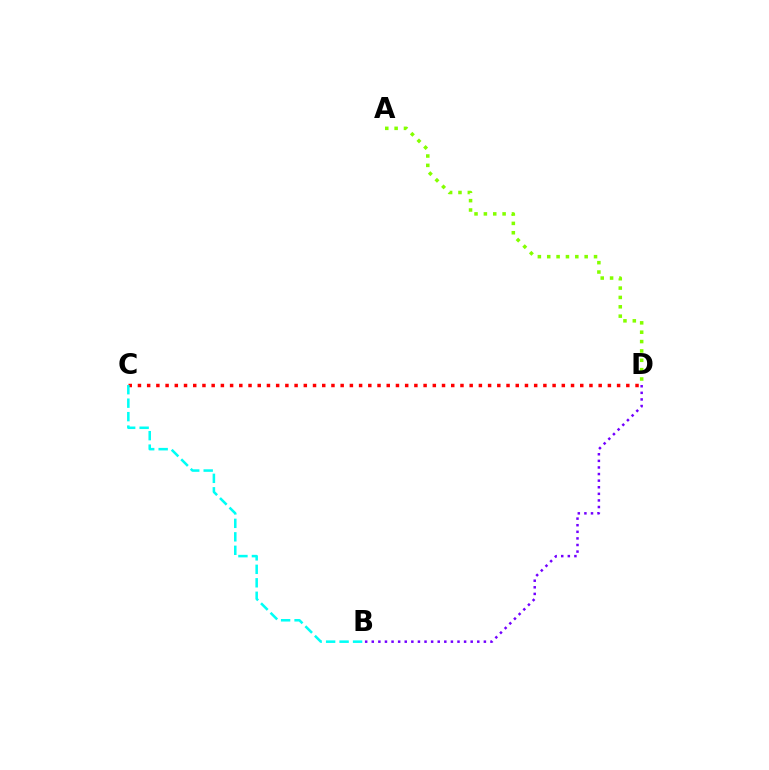{('C', 'D'): [{'color': '#ff0000', 'line_style': 'dotted', 'thickness': 2.5}], ('A', 'D'): [{'color': '#84ff00', 'line_style': 'dotted', 'thickness': 2.54}], ('B', 'C'): [{'color': '#00fff6', 'line_style': 'dashed', 'thickness': 1.83}], ('B', 'D'): [{'color': '#7200ff', 'line_style': 'dotted', 'thickness': 1.79}]}